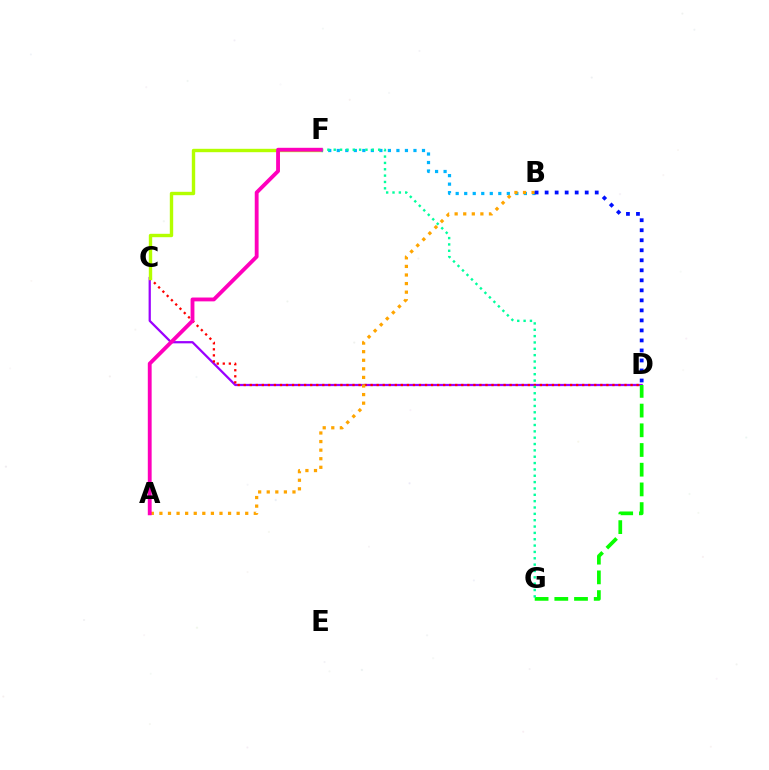{('C', 'D'): [{'color': '#9b00ff', 'line_style': 'solid', 'thickness': 1.62}, {'color': '#ff0000', 'line_style': 'dotted', 'thickness': 1.64}], ('D', 'G'): [{'color': '#08ff00', 'line_style': 'dashed', 'thickness': 2.68}], ('C', 'F'): [{'color': '#b3ff00', 'line_style': 'solid', 'thickness': 2.44}], ('B', 'F'): [{'color': '#00b5ff', 'line_style': 'dotted', 'thickness': 2.32}], ('F', 'G'): [{'color': '#00ff9d', 'line_style': 'dotted', 'thickness': 1.72}], ('A', 'B'): [{'color': '#ffa500', 'line_style': 'dotted', 'thickness': 2.33}], ('B', 'D'): [{'color': '#0010ff', 'line_style': 'dotted', 'thickness': 2.72}], ('A', 'F'): [{'color': '#ff00bd', 'line_style': 'solid', 'thickness': 2.77}]}